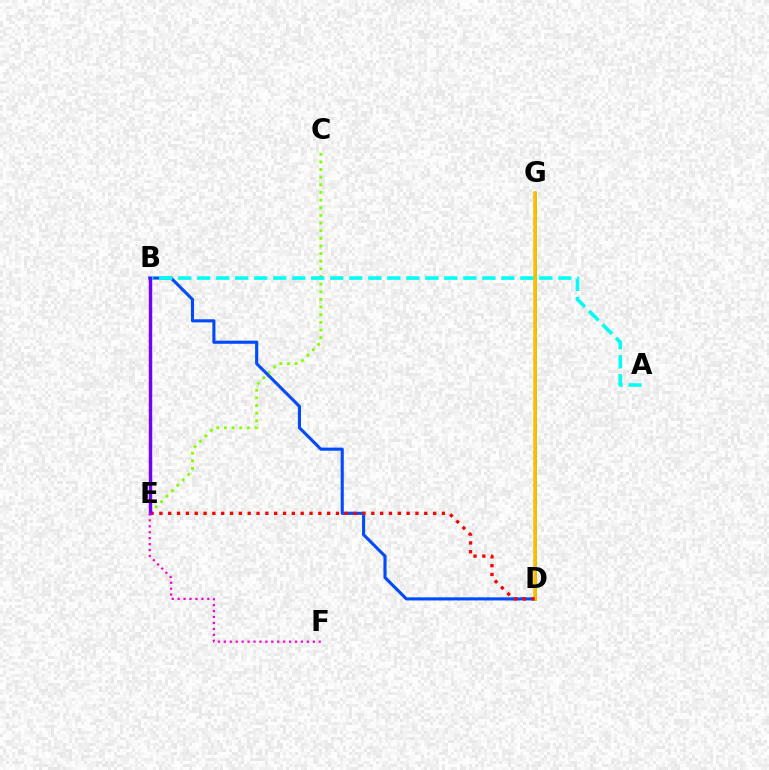{('C', 'E'): [{'color': '#84ff00', 'line_style': 'dotted', 'thickness': 2.08}], ('D', 'G'): [{'color': '#00ff39', 'line_style': 'solid', 'thickness': 2.02}, {'color': '#ffbd00', 'line_style': 'solid', 'thickness': 2.54}], ('B', 'D'): [{'color': '#004bff', 'line_style': 'solid', 'thickness': 2.24}], ('A', 'B'): [{'color': '#00fff6', 'line_style': 'dashed', 'thickness': 2.58}], ('D', 'E'): [{'color': '#ff0000', 'line_style': 'dotted', 'thickness': 2.4}], ('B', 'E'): [{'color': '#7200ff', 'line_style': 'solid', 'thickness': 2.46}], ('E', 'F'): [{'color': '#ff00cf', 'line_style': 'dotted', 'thickness': 1.61}]}